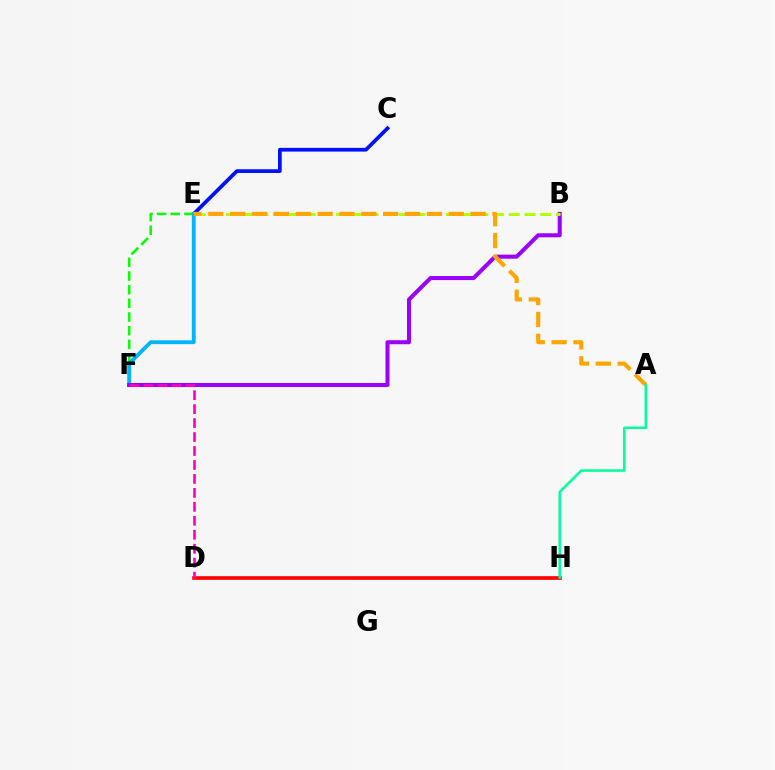{('C', 'E'): [{'color': '#0010ff', 'line_style': 'solid', 'thickness': 2.68}], ('E', 'F'): [{'color': '#08ff00', 'line_style': 'dashed', 'thickness': 1.86}, {'color': '#00b5ff', 'line_style': 'solid', 'thickness': 2.76}], ('D', 'H'): [{'color': '#ff0000', 'line_style': 'solid', 'thickness': 2.61}], ('B', 'F'): [{'color': '#9b00ff', 'line_style': 'solid', 'thickness': 2.9}], ('B', 'E'): [{'color': '#b3ff00', 'line_style': 'dashed', 'thickness': 2.13}], ('A', 'E'): [{'color': '#ffa500', 'line_style': 'dashed', 'thickness': 2.97}], ('D', 'F'): [{'color': '#ff00bd', 'line_style': 'dashed', 'thickness': 1.9}], ('A', 'H'): [{'color': '#00ff9d', 'line_style': 'solid', 'thickness': 1.81}]}